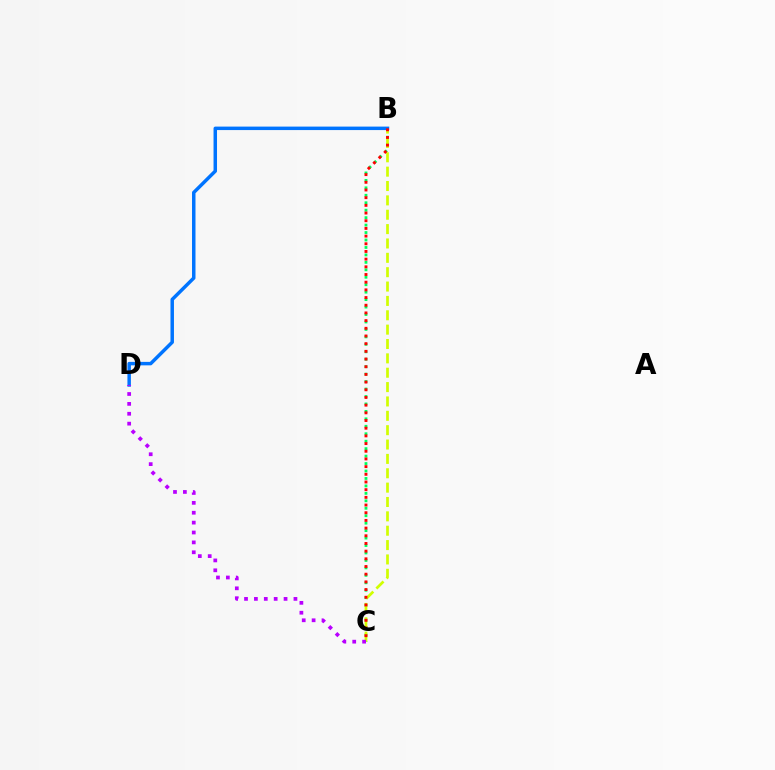{('B', 'C'): [{'color': '#00ff5c', 'line_style': 'dotted', 'thickness': 2.02}, {'color': '#d1ff00', 'line_style': 'dashed', 'thickness': 1.95}, {'color': '#ff0000', 'line_style': 'dotted', 'thickness': 2.09}], ('B', 'D'): [{'color': '#0074ff', 'line_style': 'solid', 'thickness': 2.5}], ('C', 'D'): [{'color': '#b900ff', 'line_style': 'dotted', 'thickness': 2.69}]}